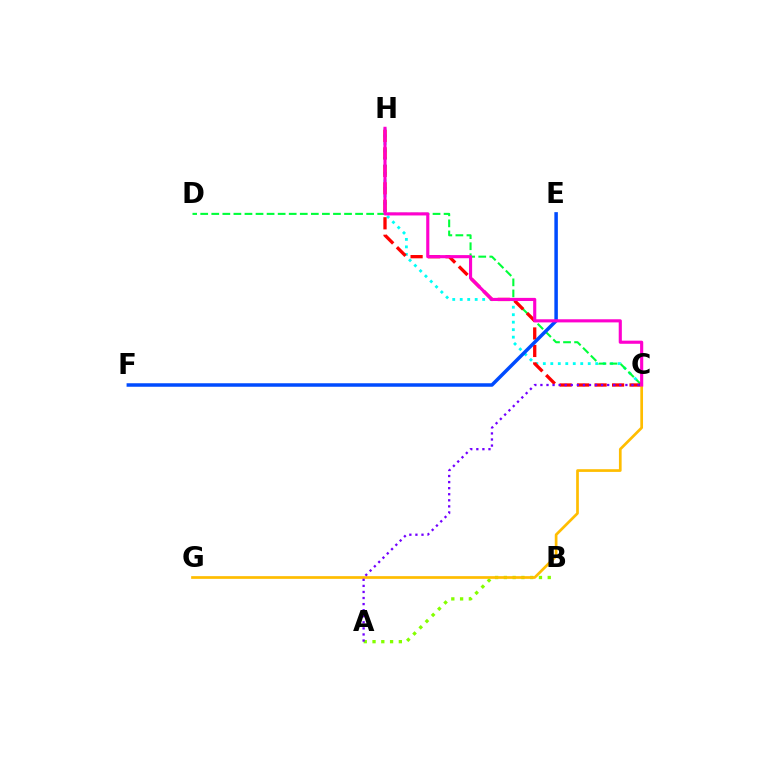{('C', 'H'): [{'color': '#00fff6', 'line_style': 'dotted', 'thickness': 2.03}, {'color': '#ff0000', 'line_style': 'dashed', 'thickness': 2.37}, {'color': '#ff00cf', 'line_style': 'solid', 'thickness': 2.25}], ('C', 'D'): [{'color': '#00ff39', 'line_style': 'dashed', 'thickness': 1.5}], ('A', 'B'): [{'color': '#84ff00', 'line_style': 'dotted', 'thickness': 2.38}], ('E', 'F'): [{'color': '#004bff', 'line_style': 'solid', 'thickness': 2.52}], ('C', 'G'): [{'color': '#ffbd00', 'line_style': 'solid', 'thickness': 1.95}], ('A', 'C'): [{'color': '#7200ff', 'line_style': 'dotted', 'thickness': 1.65}]}